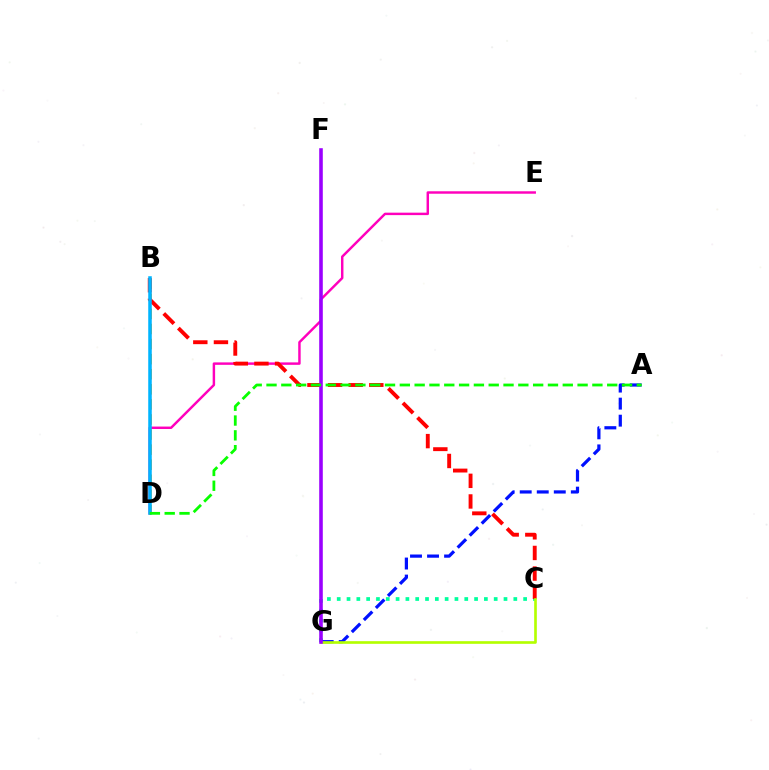{('C', 'G'): [{'color': '#00ff9d', 'line_style': 'dotted', 'thickness': 2.67}, {'color': '#b3ff00', 'line_style': 'solid', 'thickness': 1.9}], ('B', 'D'): [{'color': '#ffa500', 'line_style': 'dashed', 'thickness': 2.05}, {'color': '#00b5ff', 'line_style': 'solid', 'thickness': 2.54}], ('D', 'E'): [{'color': '#ff00bd', 'line_style': 'solid', 'thickness': 1.76}], ('A', 'G'): [{'color': '#0010ff', 'line_style': 'dashed', 'thickness': 2.31}], ('B', 'C'): [{'color': '#ff0000', 'line_style': 'dashed', 'thickness': 2.8}], ('F', 'G'): [{'color': '#9b00ff', 'line_style': 'solid', 'thickness': 2.58}], ('A', 'D'): [{'color': '#08ff00', 'line_style': 'dashed', 'thickness': 2.01}]}